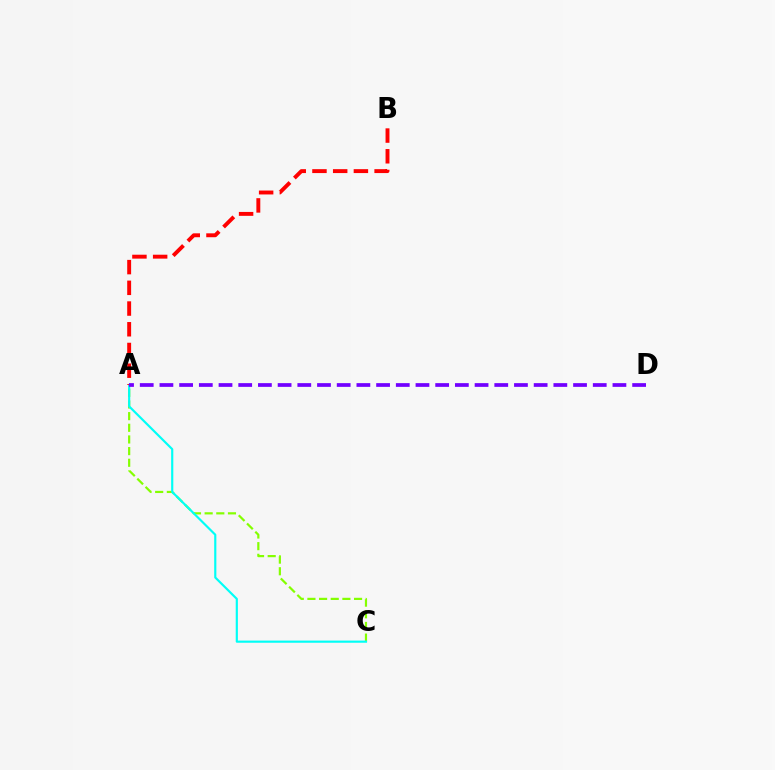{('A', 'C'): [{'color': '#84ff00', 'line_style': 'dashed', 'thickness': 1.58}, {'color': '#00fff6', 'line_style': 'solid', 'thickness': 1.56}], ('A', 'B'): [{'color': '#ff0000', 'line_style': 'dashed', 'thickness': 2.81}], ('A', 'D'): [{'color': '#7200ff', 'line_style': 'dashed', 'thickness': 2.68}]}